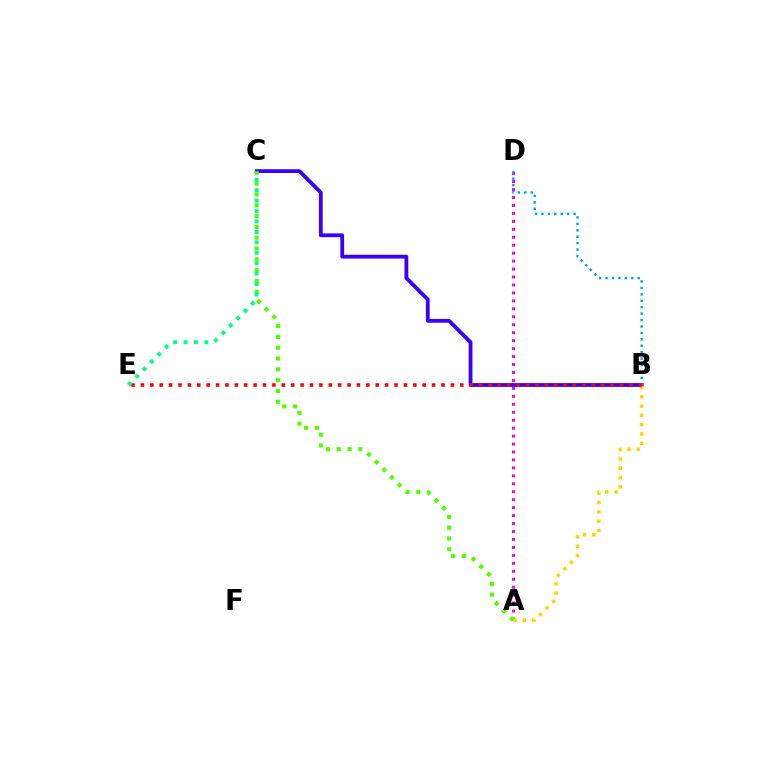{('A', 'D'): [{'color': '#ff00ed', 'line_style': 'dotted', 'thickness': 2.16}], ('B', 'C'): [{'color': '#3700ff', 'line_style': 'solid', 'thickness': 2.73}], ('A', 'B'): [{'color': '#ffd500', 'line_style': 'dotted', 'thickness': 2.52}], ('B', 'D'): [{'color': '#009eff', 'line_style': 'dotted', 'thickness': 1.75}], ('A', 'C'): [{'color': '#4fff00', 'line_style': 'dotted', 'thickness': 2.94}], ('B', 'E'): [{'color': '#ff0000', 'line_style': 'dotted', 'thickness': 2.55}], ('C', 'E'): [{'color': '#00ff86', 'line_style': 'dotted', 'thickness': 2.83}]}